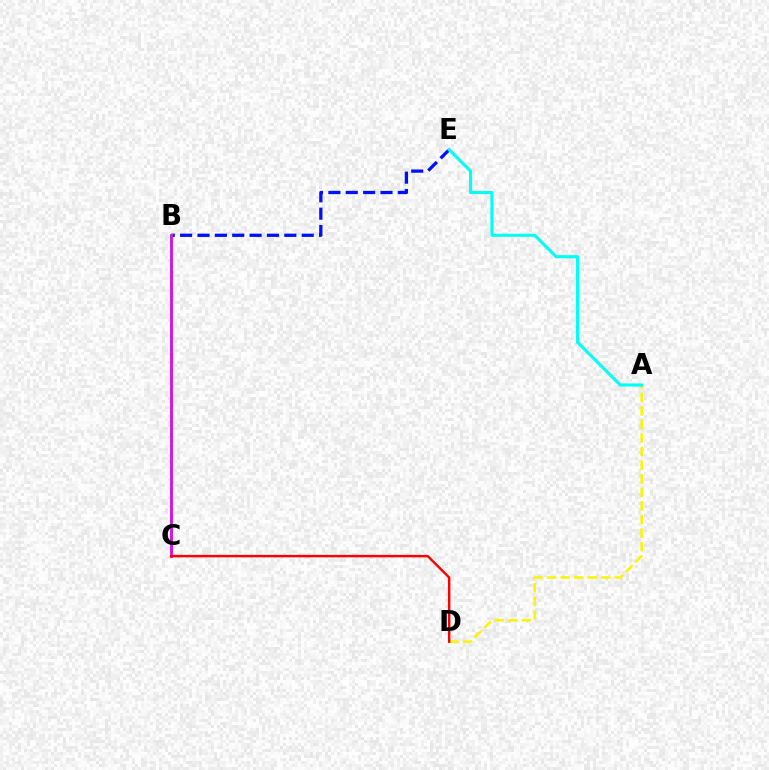{('A', 'D'): [{'color': '#fcf500', 'line_style': 'dashed', 'thickness': 1.84}], ('B', 'E'): [{'color': '#0010ff', 'line_style': 'dashed', 'thickness': 2.36}], ('A', 'E'): [{'color': '#00fff6', 'line_style': 'solid', 'thickness': 2.24}], ('B', 'C'): [{'color': '#08ff00', 'line_style': 'solid', 'thickness': 1.86}, {'color': '#ee00ff', 'line_style': 'solid', 'thickness': 1.99}], ('C', 'D'): [{'color': '#ff0000', 'line_style': 'solid', 'thickness': 1.76}]}